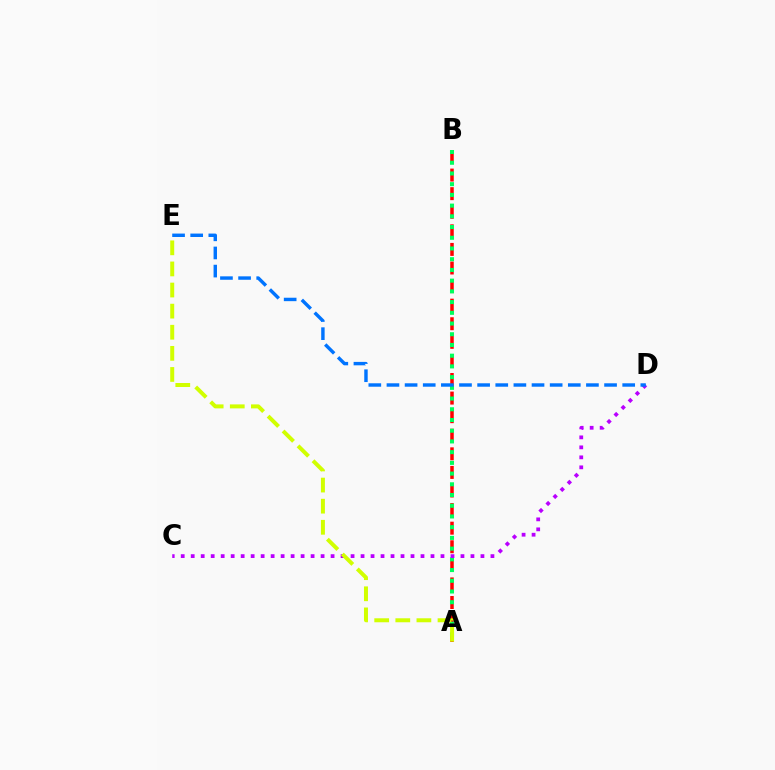{('A', 'B'): [{'color': '#ff0000', 'line_style': 'dashed', 'thickness': 2.52}, {'color': '#00ff5c', 'line_style': 'dotted', 'thickness': 2.91}], ('C', 'D'): [{'color': '#b900ff', 'line_style': 'dotted', 'thickness': 2.71}], ('D', 'E'): [{'color': '#0074ff', 'line_style': 'dashed', 'thickness': 2.46}], ('A', 'E'): [{'color': '#d1ff00', 'line_style': 'dashed', 'thickness': 2.87}]}